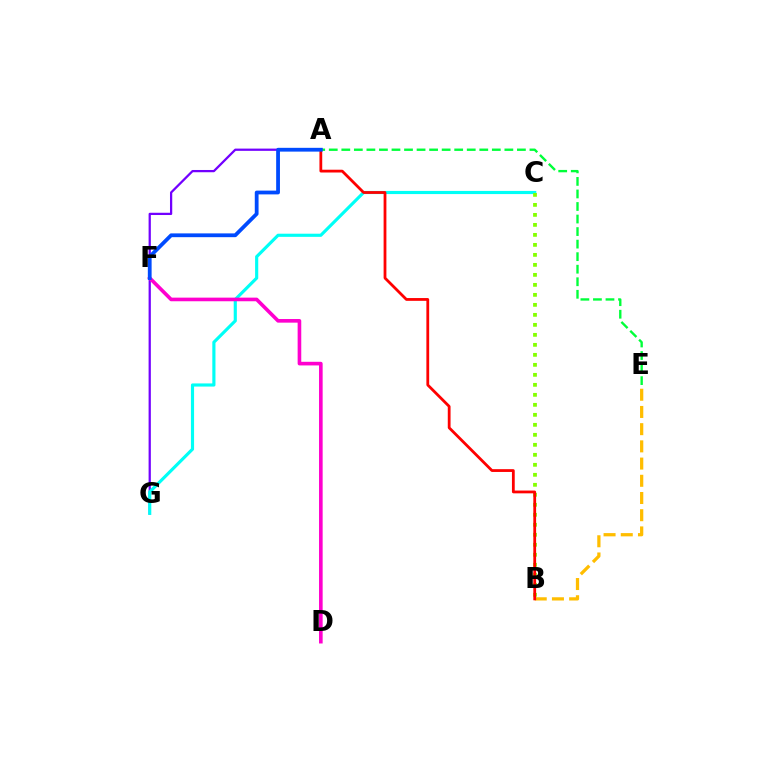{('B', 'E'): [{'color': '#ffbd00', 'line_style': 'dashed', 'thickness': 2.34}], ('A', 'G'): [{'color': '#7200ff', 'line_style': 'solid', 'thickness': 1.62}], ('C', 'G'): [{'color': '#00fff6', 'line_style': 'solid', 'thickness': 2.27}], ('B', 'C'): [{'color': '#84ff00', 'line_style': 'dotted', 'thickness': 2.72}], ('D', 'F'): [{'color': '#ff00cf', 'line_style': 'solid', 'thickness': 2.61}], ('A', 'B'): [{'color': '#ff0000', 'line_style': 'solid', 'thickness': 2.01}], ('A', 'E'): [{'color': '#00ff39', 'line_style': 'dashed', 'thickness': 1.7}], ('A', 'F'): [{'color': '#004bff', 'line_style': 'solid', 'thickness': 2.72}]}